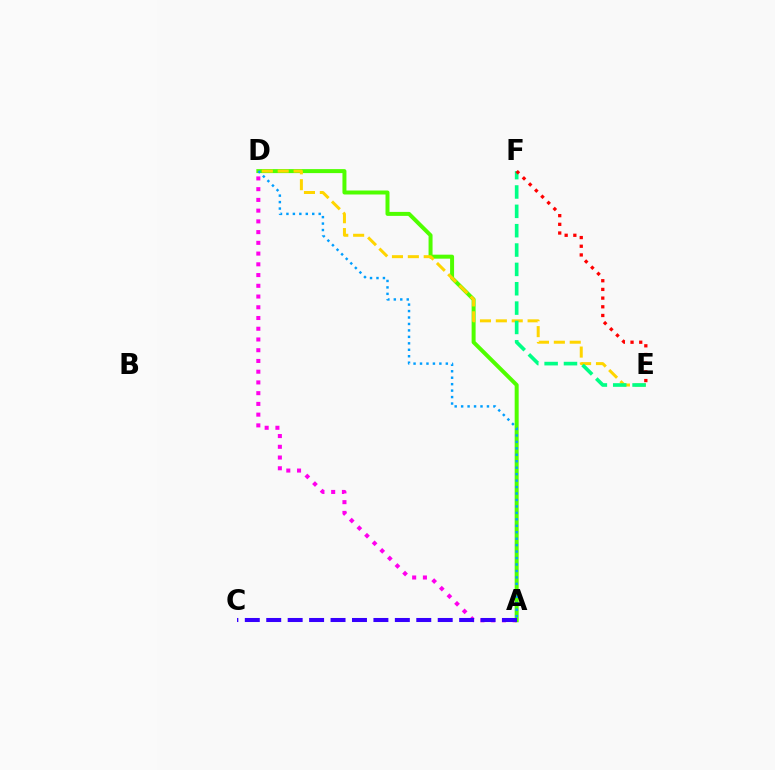{('A', 'D'): [{'color': '#ff00ed', 'line_style': 'dotted', 'thickness': 2.92}, {'color': '#4fff00', 'line_style': 'solid', 'thickness': 2.87}, {'color': '#009eff', 'line_style': 'dotted', 'thickness': 1.75}], ('D', 'E'): [{'color': '#ffd500', 'line_style': 'dashed', 'thickness': 2.16}], ('A', 'C'): [{'color': '#3700ff', 'line_style': 'dashed', 'thickness': 2.91}], ('E', 'F'): [{'color': '#00ff86', 'line_style': 'dashed', 'thickness': 2.63}, {'color': '#ff0000', 'line_style': 'dotted', 'thickness': 2.36}]}